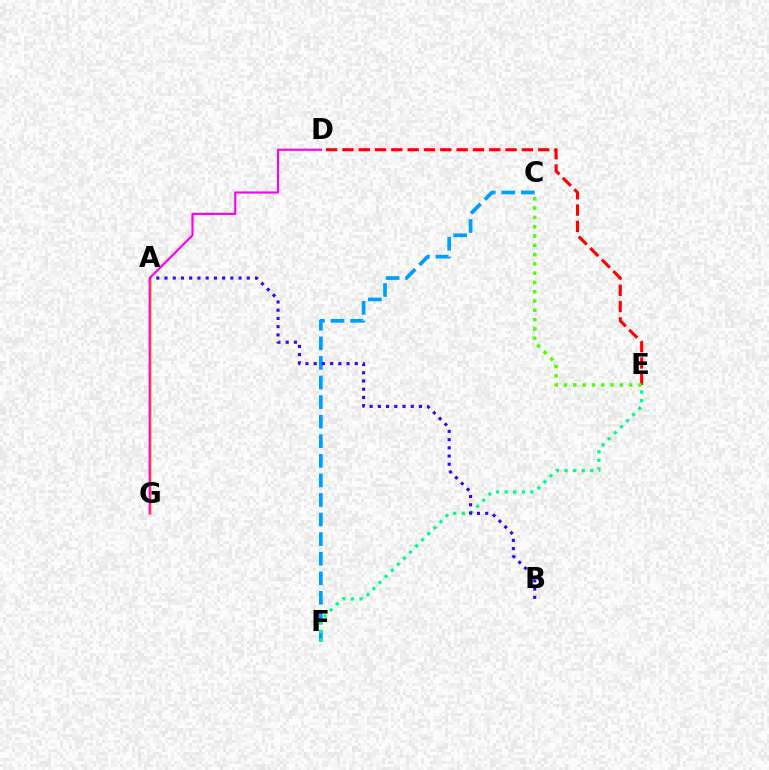{('C', 'F'): [{'color': '#009eff', 'line_style': 'dashed', 'thickness': 2.66}], ('E', 'F'): [{'color': '#00ff86', 'line_style': 'dotted', 'thickness': 2.34}], ('D', 'E'): [{'color': '#ff0000', 'line_style': 'dashed', 'thickness': 2.22}], ('A', 'G'): [{'color': '#ffd500', 'line_style': 'solid', 'thickness': 2.13}], ('A', 'B'): [{'color': '#3700ff', 'line_style': 'dotted', 'thickness': 2.24}], ('D', 'G'): [{'color': '#ff00ed', 'line_style': 'solid', 'thickness': 1.55}], ('C', 'E'): [{'color': '#4fff00', 'line_style': 'dotted', 'thickness': 2.53}]}